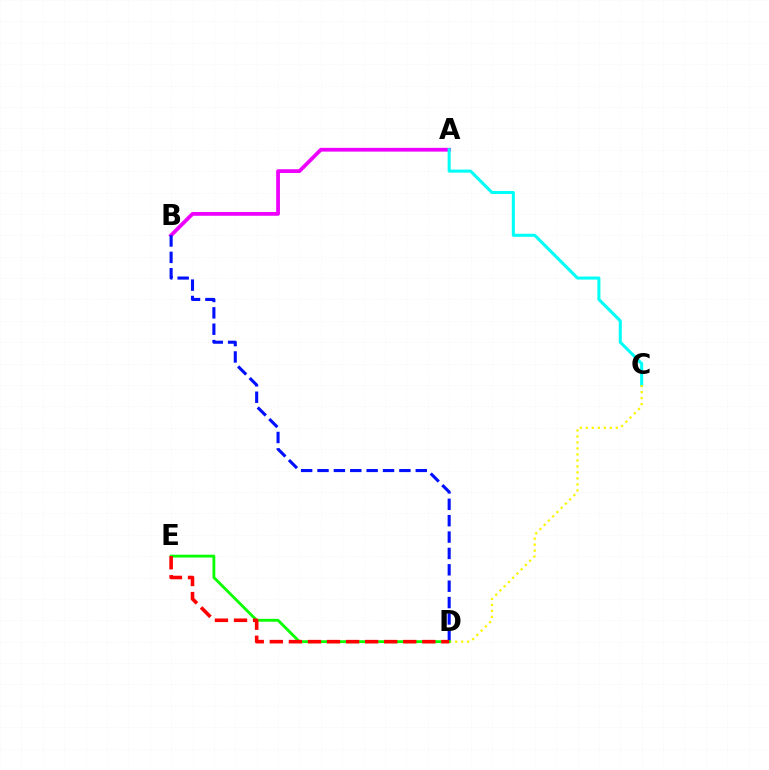{('A', 'B'): [{'color': '#ee00ff', 'line_style': 'solid', 'thickness': 2.71}], ('B', 'D'): [{'color': '#0010ff', 'line_style': 'dashed', 'thickness': 2.22}], ('A', 'C'): [{'color': '#00fff6', 'line_style': 'solid', 'thickness': 2.2}], ('C', 'D'): [{'color': '#fcf500', 'line_style': 'dotted', 'thickness': 1.63}], ('D', 'E'): [{'color': '#08ff00', 'line_style': 'solid', 'thickness': 2.05}, {'color': '#ff0000', 'line_style': 'dashed', 'thickness': 2.59}]}